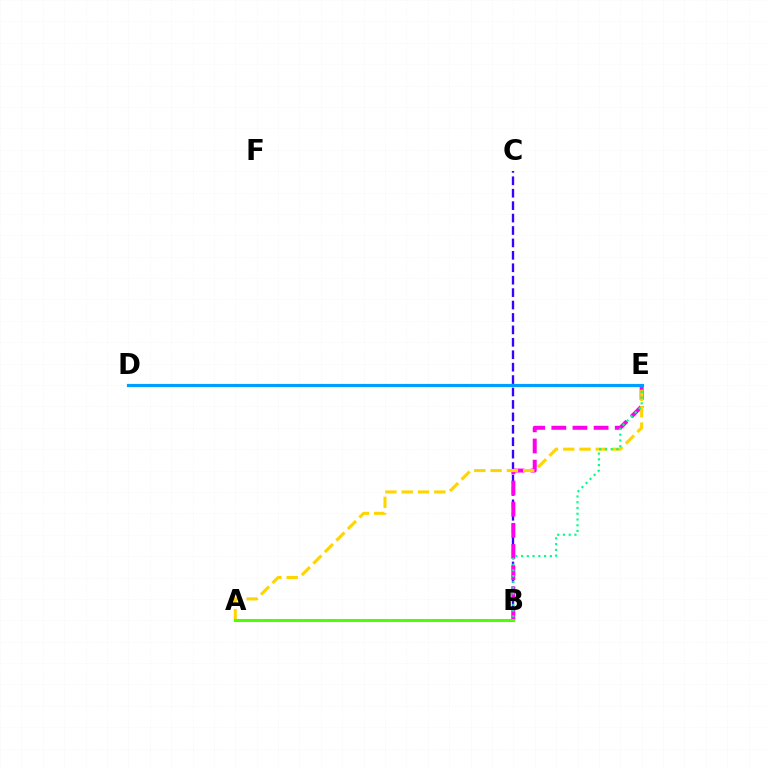{('B', 'C'): [{'color': '#3700ff', 'line_style': 'dashed', 'thickness': 1.69}], ('D', 'E'): [{'color': '#ff0000', 'line_style': 'dashed', 'thickness': 2.05}, {'color': '#009eff', 'line_style': 'solid', 'thickness': 2.29}], ('B', 'E'): [{'color': '#ff00ed', 'line_style': 'dashed', 'thickness': 2.87}, {'color': '#00ff86', 'line_style': 'dotted', 'thickness': 1.56}], ('A', 'E'): [{'color': '#ffd500', 'line_style': 'dashed', 'thickness': 2.21}], ('A', 'B'): [{'color': '#4fff00', 'line_style': 'solid', 'thickness': 2.19}]}